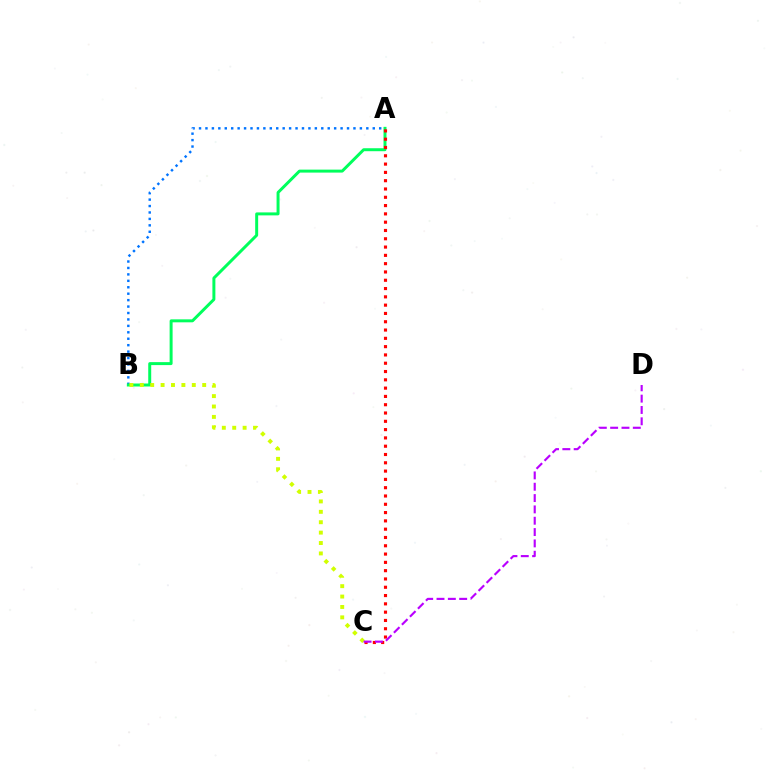{('A', 'B'): [{'color': '#0074ff', 'line_style': 'dotted', 'thickness': 1.75}, {'color': '#00ff5c', 'line_style': 'solid', 'thickness': 2.14}], ('A', 'C'): [{'color': '#ff0000', 'line_style': 'dotted', 'thickness': 2.25}], ('B', 'C'): [{'color': '#d1ff00', 'line_style': 'dotted', 'thickness': 2.83}], ('C', 'D'): [{'color': '#b900ff', 'line_style': 'dashed', 'thickness': 1.54}]}